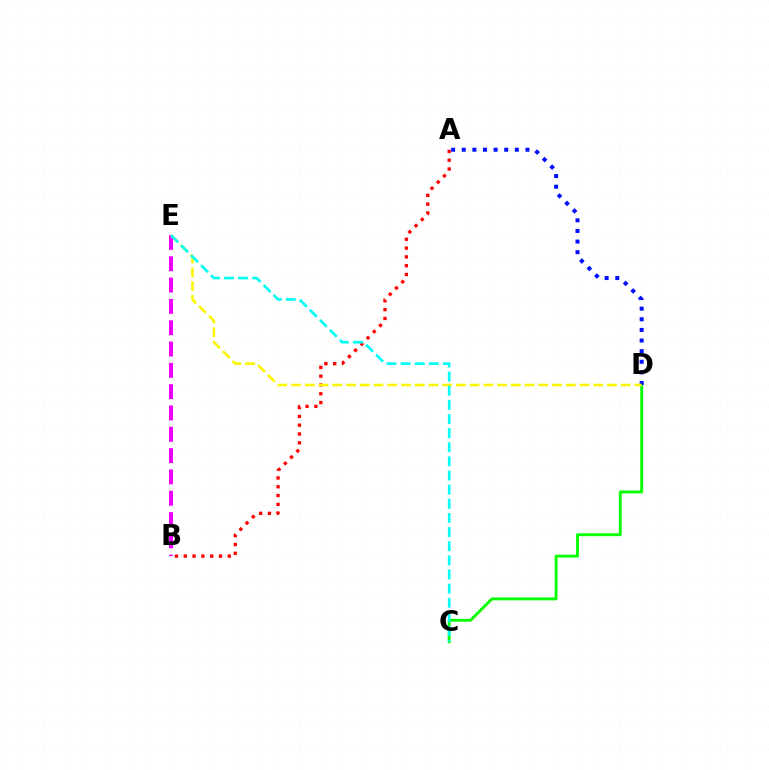{('A', 'B'): [{'color': '#ff0000', 'line_style': 'dotted', 'thickness': 2.39}], ('B', 'E'): [{'color': '#ee00ff', 'line_style': 'dashed', 'thickness': 2.9}], ('C', 'D'): [{'color': '#08ff00', 'line_style': 'solid', 'thickness': 2.08}], ('A', 'D'): [{'color': '#0010ff', 'line_style': 'dotted', 'thickness': 2.89}], ('D', 'E'): [{'color': '#fcf500', 'line_style': 'dashed', 'thickness': 1.87}], ('C', 'E'): [{'color': '#00fff6', 'line_style': 'dashed', 'thickness': 1.92}]}